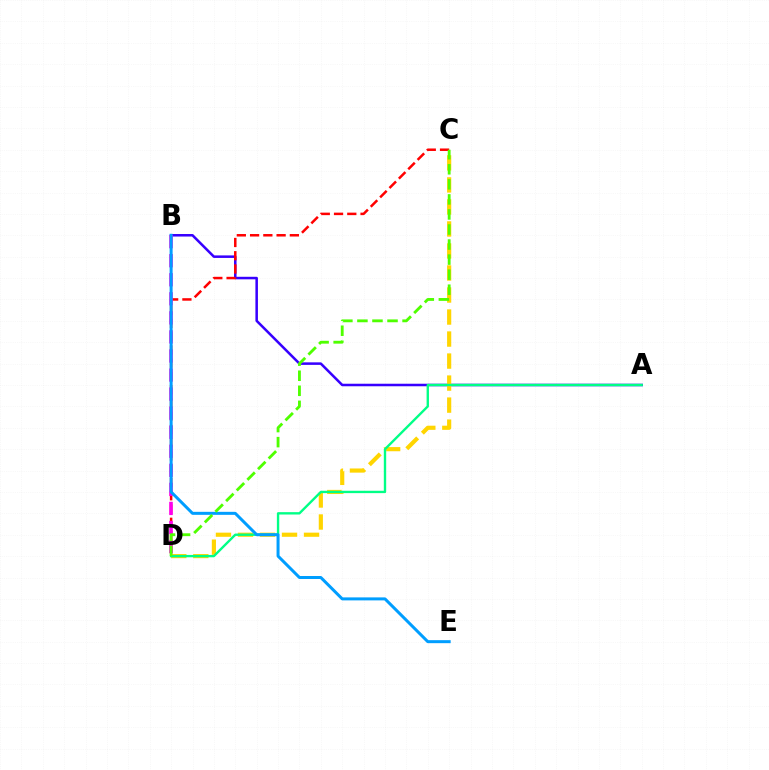{('A', 'B'): [{'color': '#3700ff', 'line_style': 'solid', 'thickness': 1.82}], ('C', 'D'): [{'color': '#ff0000', 'line_style': 'dashed', 'thickness': 1.8}, {'color': '#ffd500', 'line_style': 'dashed', 'thickness': 2.99}, {'color': '#4fff00', 'line_style': 'dashed', 'thickness': 2.04}], ('A', 'D'): [{'color': '#00ff86', 'line_style': 'solid', 'thickness': 1.7}], ('B', 'D'): [{'color': '#ff00ed', 'line_style': 'dashed', 'thickness': 2.59}], ('B', 'E'): [{'color': '#009eff', 'line_style': 'solid', 'thickness': 2.16}]}